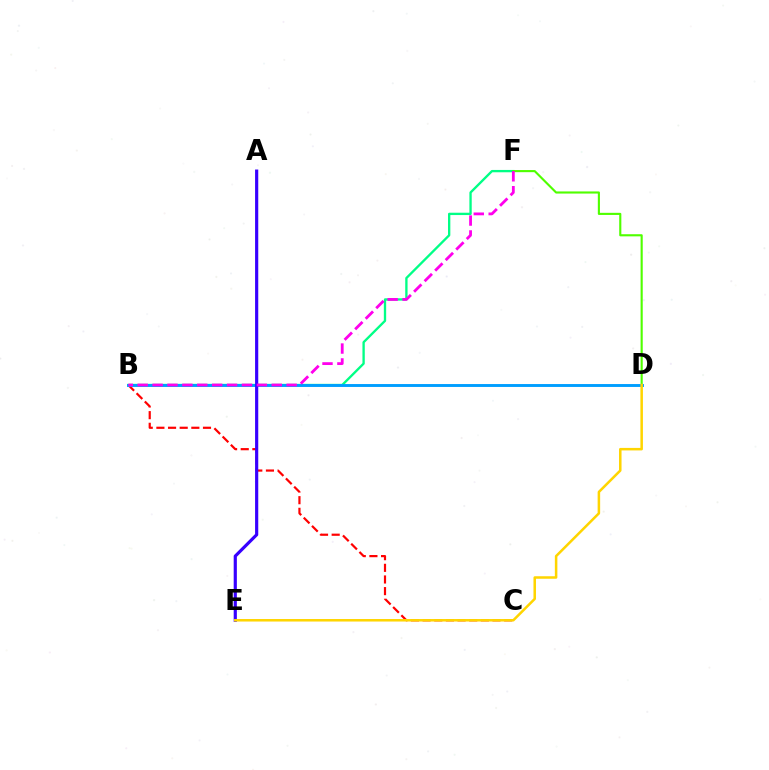{('B', 'C'): [{'color': '#ff0000', 'line_style': 'dashed', 'thickness': 1.58}], ('B', 'F'): [{'color': '#00ff86', 'line_style': 'solid', 'thickness': 1.68}, {'color': '#ff00ed', 'line_style': 'dashed', 'thickness': 2.02}], ('D', 'F'): [{'color': '#4fff00', 'line_style': 'solid', 'thickness': 1.53}], ('B', 'D'): [{'color': '#009eff', 'line_style': 'solid', 'thickness': 2.09}], ('A', 'E'): [{'color': '#3700ff', 'line_style': 'solid', 'thickness': 2.29}], ('D', 'E'): [{'color': '#ffd500', 'line_style': 'solid', 'thickness': 1.81}]}